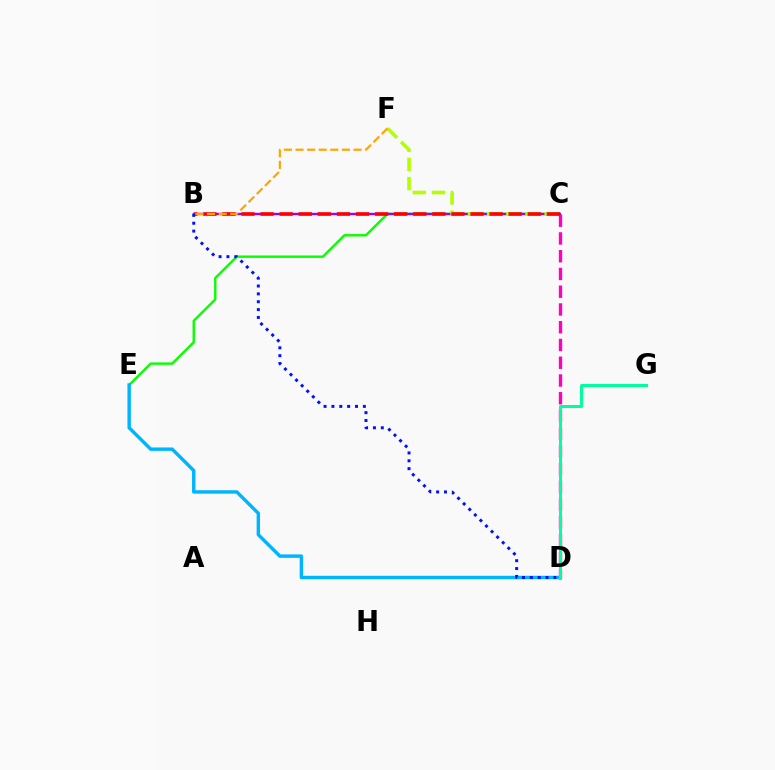{('C', 'E'): [{'color': '#08ff00', 'line_style': 'solid', 'thickness': 1.73}], ('B', 'C'): [{'color': '#9b00ff', 'line_style': 'solid', 'thickness': 1.71}, {'color': '#ff0000', 'line_style': 'dashed', 'thickness': 2.59}], ('C', 'D'): [{'color': '#ff00bd', 'line_style': 'dashed', 'thickness': 2.41}], ('C', 'F'): [{'color': '#b3ff00', 'line_style': 'dashed', 'thickness': 2.6}], ('D', 'E'): [{'color': '#00b5ff', 'line_style': 'solid', 'thickness': 2.46}], ('B', 'D'): [{'color': '#0010ff', 'line_style': 'dotted', 'thickness': 2.14}], ('D', 'G'): [{'color': '#00ff9d', 'line_style': 'solid', 'thickness': 2.15}], ('B', 'F'): [{'color': '#ffa500', 'line_style': 'dashed', 'thickness': 1.57}]}